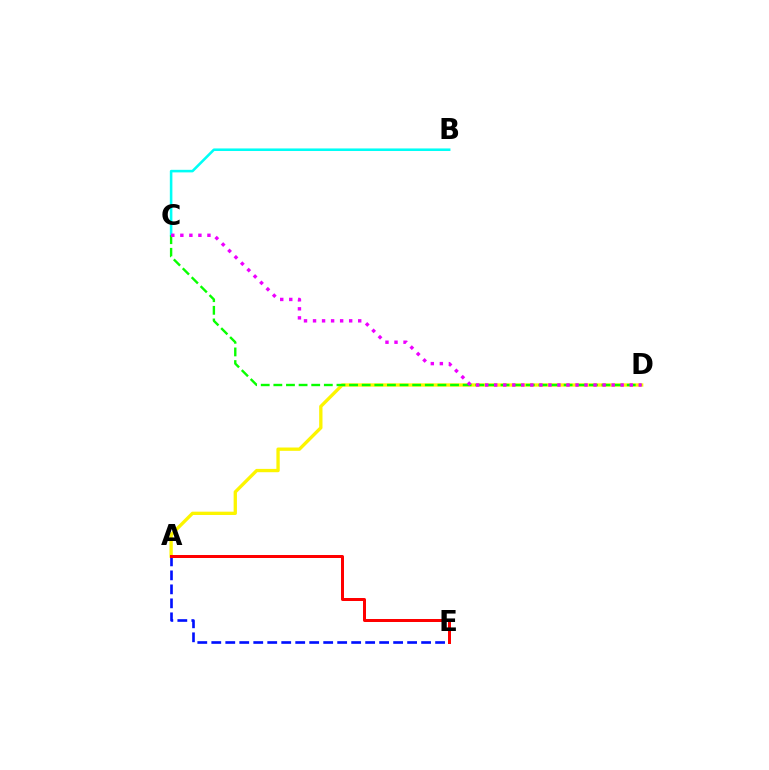{('B', 'C'): [{'color': '#00fff6', 'line_style': 'solid', 'thickness': 1.84}], ('A', 'D'): [{'color': '#fcf500', 'line_style': 'solid', 'thickness': 2.39}], ('C', 'D'): [{'color': '#08ff00', 'line_style': 'dashed', 'thickness': 1.71}, {'color': '#ee00ff', 'line_style': 'dotted', 'thickness': 2.45}], ('A', 'E'): [{'color': '#0010ff', 'line_style': 'dashed', 'thickness': 1.9}, {'color': '#ff0000', 'line_style': 'solid', 'thickness': 2.16}]}